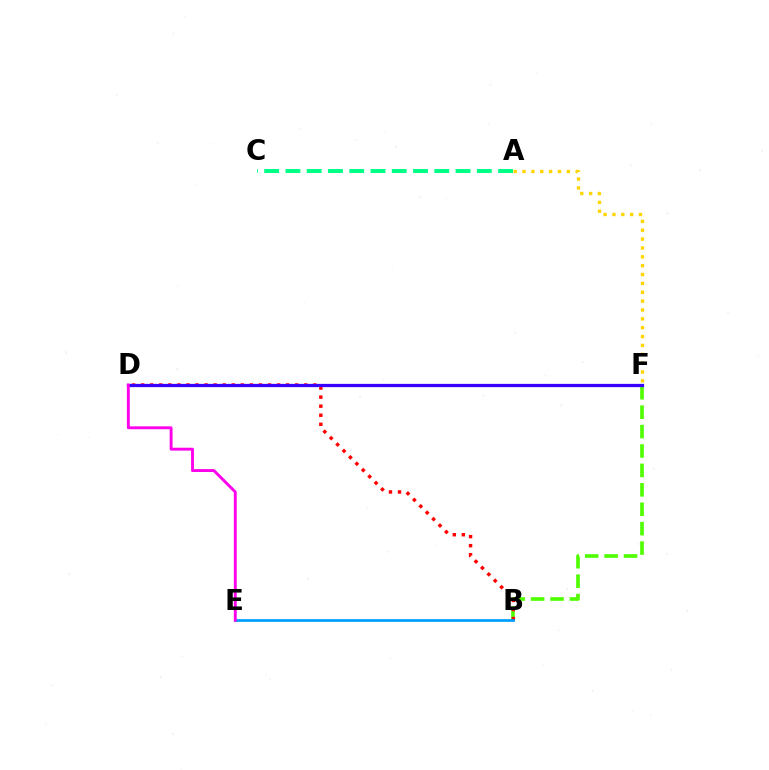{('B', 'F'): [{'color': '#4fff00', 'line_style': 'dashed', 'thickness': 2.64}], ('B', 'D'): [{'color': '#ff0000', 'line_style': 'dotted', 'thickness': 2.46}], ('A', 'C'): [{'color': '#00ff86', 'line_style': 'dashed', 'thickness': 2.89}], ('B', 'E'): [{'color': '#009eff', 'line_style': 'solid', 'thickness': 1.96}], ('D', 'F'): [{'color': '#3700ff', 'line_style': 'solid', 'thickness': 2.34}], ('A', 'F'): [{'color': '#ffd500', 'line_style': 'dotted', 'thickness': 2.41}], ('D', 'E'): [{'color': '#ff00ed', 'line_style': 'solid', 'thickness': 2.08}]}